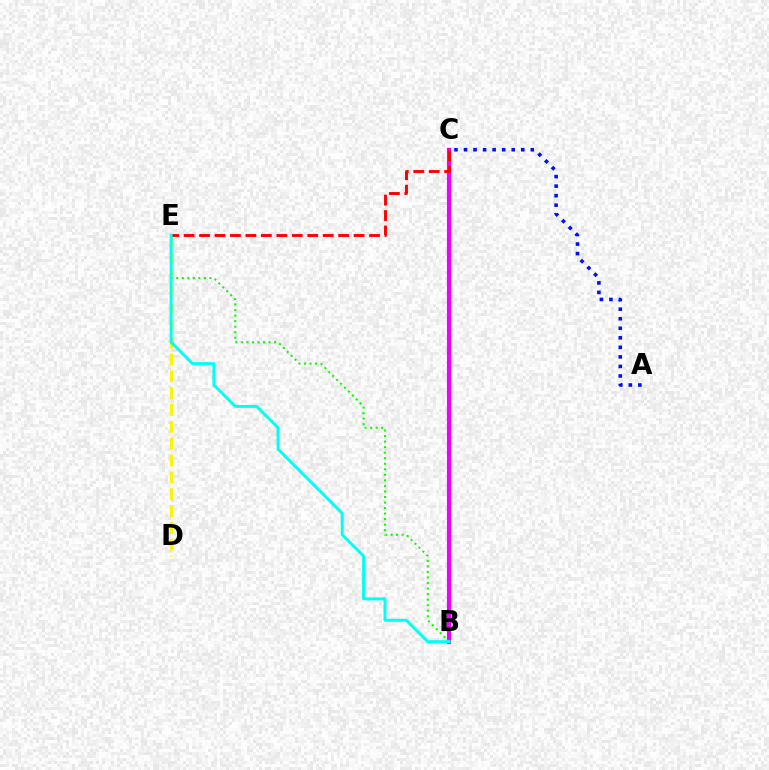{('B', 'C'): [{'color': '#ee00ff', 'line_style': 'solid', 'thickness': 2.98}], ('D', 'E'): [{'color': '#fcf500', 'line_style': 'dashed', 'thickness': 2.29}], ('B', 'E'): [{'color': '#08ff00', 'line_style': 'dotted', 'thickness': 1.5}, {'color': '#00fff6', 'line_style': 'solid', 'thickness': 2.13}], ('C', 'E'): [{'color': '#ff0000', 'line_style': 'dashed', 'thickness': 2.1}], ('A', 'C'): [{'color': '#0010ff', 'line_style': 'dotted', 'thickness': 2.59}]}